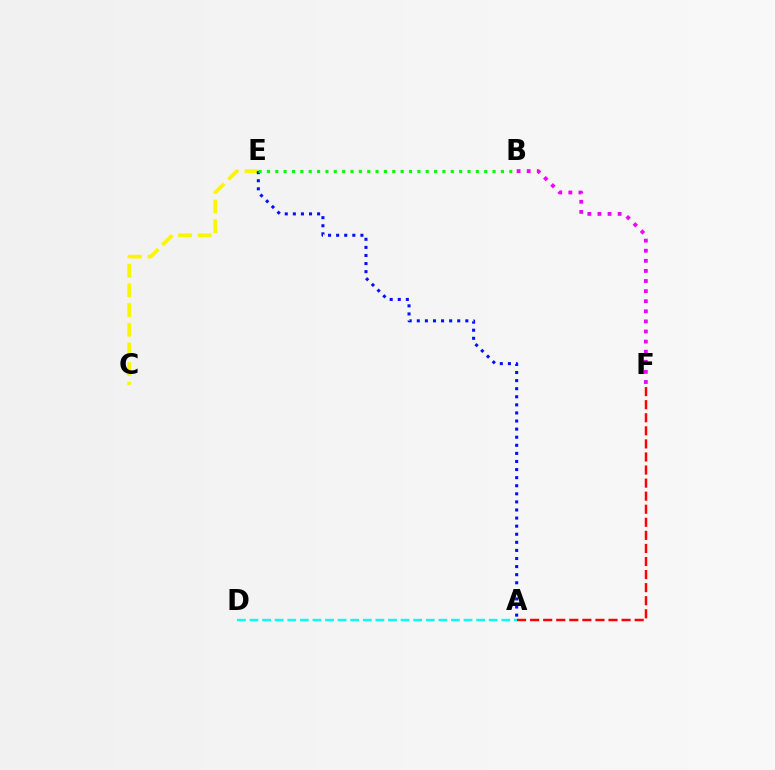{('B', 'F'): [{'color': '#ee00ff', 'line_style': 'dotted', 'thickness': 2.74}], ('C', 'E'): [{'color': '#fcf500', 'line_style': 'dashed', 'thickness': 2.67}], ('A', 'E'): [{'color': '#0010ff', 'line_style': 'dotted', 'thickness': 2.2}], ('A', 'F'): [{'color': '#ff0000', 'line_style': 'dashed', 'thickness': 1.78}], ('A', 'D'): [{'color': '#00fff6', 'line_style': 'dashed', 'thickness': 1.71}], ('B', 'E'): [{'color': '#08ff00', 'line_style': 'dotted', 'thickness': 2.27}]}